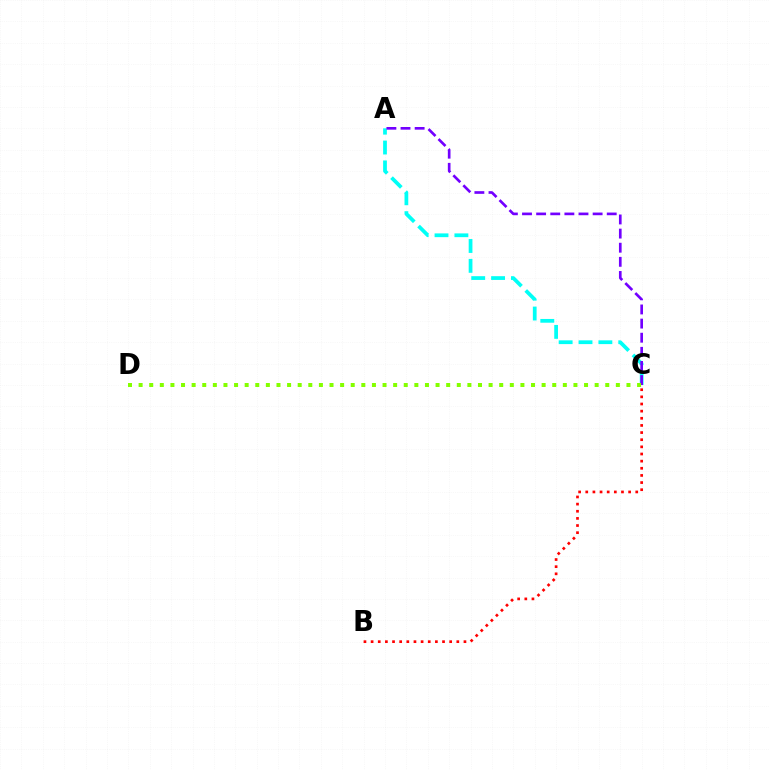{('A', 'C'): [{'color': '#00fff6', 'line_style': 'dashed', 'thickness': 2.7}, {'color': '#7200ff', 'line_style': 'dashed', 'thickness': 1.92}], ('B', 'C'): [{'color': '#ff0000', 'line_style': 'dotted', 'thickness': 1.94}], ('C', 'D'): [{'color': '#84ff00', 'line_style': 'dotted', 'thickness': 2.88}]}